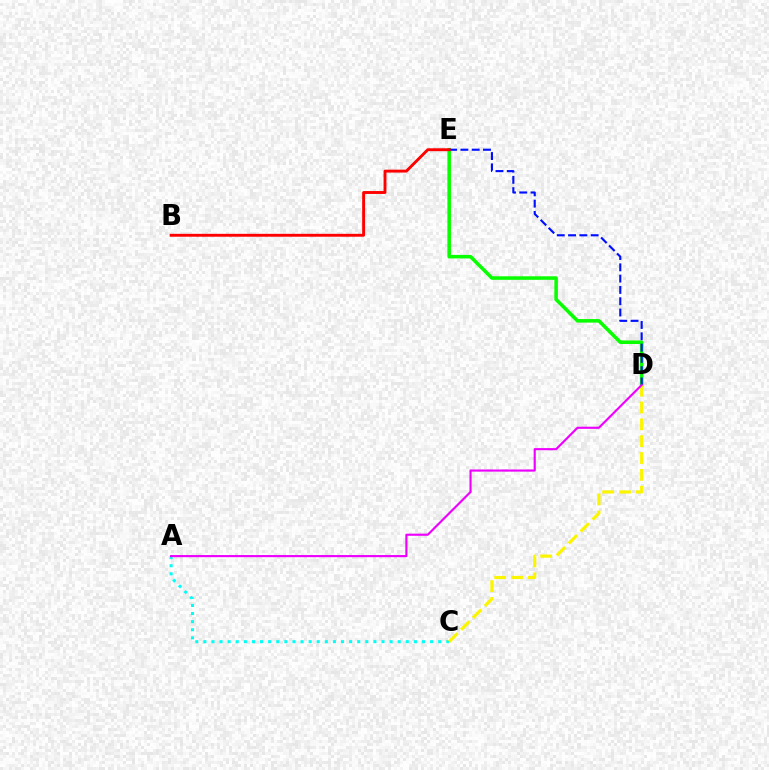{('D', 'E'): [{'color': '#08ff00', 'line_style': 'solid', 'thickness': 2.56}, {'color': '#0010ff', 'line_style': 'dashed', 'thickness': 1.53}], ('A', 'C'): [{'color': '#00fff6', 'line_style': 'dotted', 'thickness': 2.2}], ('C', 'D'): [{'color': '#fcf500', 'line_style': 'dashed', 'thickness': 2.29}], ('B', 'E'): [{'color': '#ff0000', 'line_style': 'solid', 'thickness': 2.08}], ('A', 'D'): [{'color': '#ee00ff', 'line_style': 'solid', 'thickness': 1.54}]}